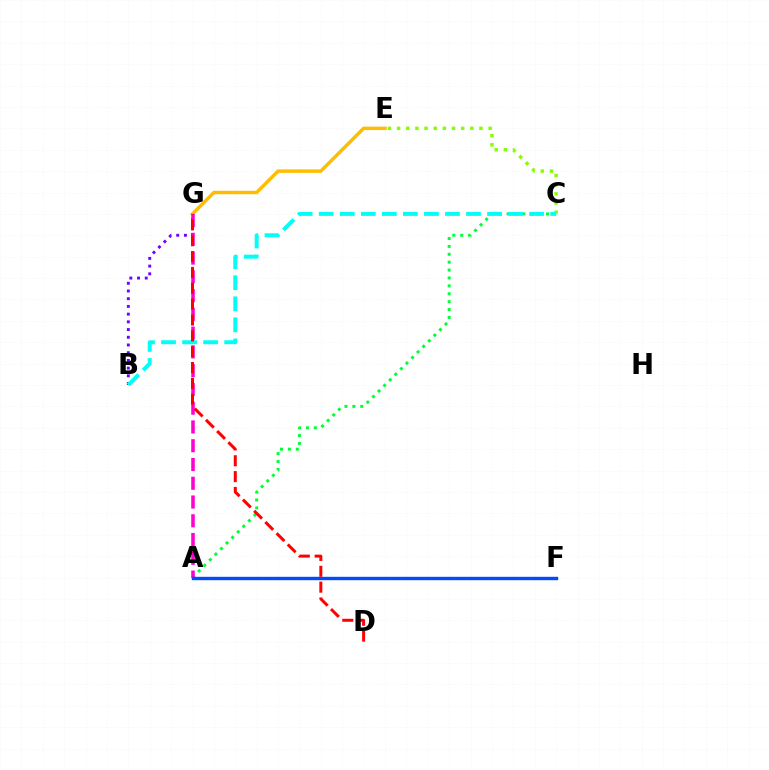{('A', 'C'): [{'color': '#00ff39', 'line_style': 'dotted', 'thickness': 2.14}], ('C', 'E'): [{'color': '#84ff00', 'line_style': 'dotted', 'thickness': 2.49}], ('E', 'G'): [{'color': '#ffbd00', 'line_style': 'solid', 'thickness': 2.49}], ('B', 'G'): [{'color': '#7200ff', 'line_style': 'dotted', 'thickness': 2.1}], ('B', 'C'): [{'color': '#00fff6', 'line_style': 'dashed', 'thickness': 2.86}], ('A', 'G'): [{'color': '#ff00cf', 'line_style': 'dashed', 'thickness': 2.55}], ('A', 'F'): [{'color': '#004bff', 'line_style': 'solid', 'thickness': 2.45}], ('D', 'G'): [{'color': '#ff0000', 'line_style': 'dashed', 'thickness': 2.15}]}